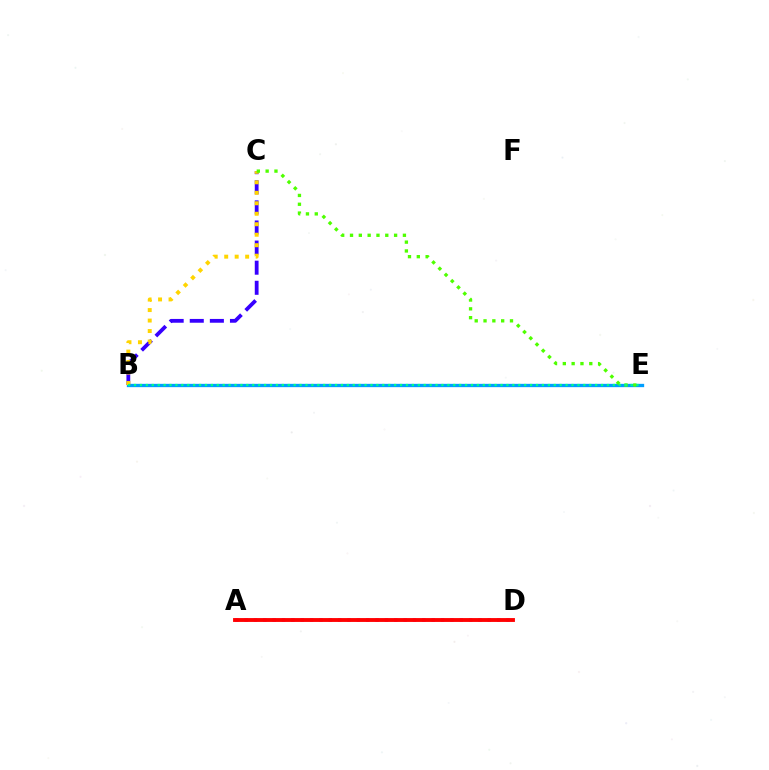{('B', 'E'): [{'color': '#009eff', 'line_style': 'solid', 'thickness': 2.39}, {'color': '#00ff86', 'line_style': 'dotted', 'thickness': 1.61}], ('A', 'D'): [{'color': '#ff00ed', 'line_style': 'dotted', 'thickness': 2.54}, {'color': '#ff0000', 'line_style': 'solid', 'thickness': 2.78}], ('B', 'C'): [{'color': '#3700ff', 'line_style': 'dashed', 'thickness': 2.73}, {'color': '#ffd500', 'line_style': 'dotted', 'thickness': 2.85}], ('C', 'E'): [{'color': '#4fff00', 'line_style': 'dotted', 'thickness': 2.4}]}